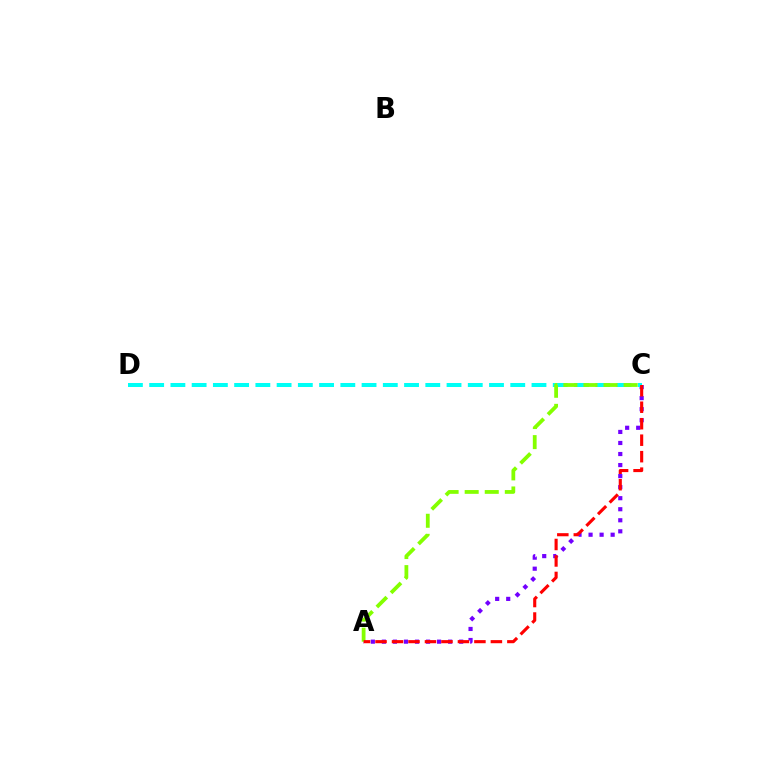{('A', 'C'): [{'color': '#7200ff', 'line_style': 'dotted', 'thickness': 3.0}, {'color': '#84ff00', 'line_style': 'dashed', 'thickness': 2.73}, {'color': '#ff0000', 'line_style': 'dashed', 'thickness': 2.24}], ('C', 'D'): [{'color': '#00fff6', 'line_style': 'dashed', 'thickness': 2.89}]}